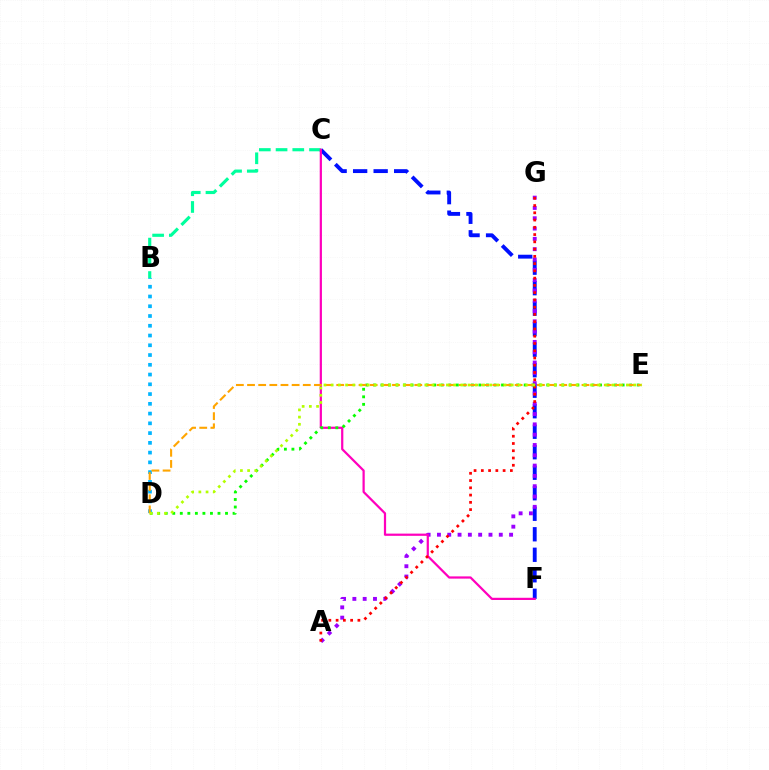{('C', 'F'): [{'color': '#0010ff', 'line_style': 'dashed', 'thickness': 2.79}, {'color': '#ff00bd', 'line_style': 'solid', 'thickness': 1.6}], ('A', 'G'): [{'color': '#9b00ff', 'line_style': 'dotted', 'thickness': 2.8}, {'color': '#ff0000', 'line_style': 'dotted', 'thickness': 1.97}], ('B', 'D'): [{'color': '#00b5ff', 'line_style': 'dotted', 'thickness': 2.65}], ('B', 'C'): [{'color': '#00ff9d', 'line_style': 'dashed', 'thickness': 2.27}], ('D', 'E'): [{'color': '#08ff00', 'line_style': 'dotted', 'thickness': 2.05}, {'color': '#ffa500', 'line_style': 'dashed', 'thickness': 1.51}, {'color': '#b3ff00', 'line_style': 'dotted', 'thickness': 1.96}]}